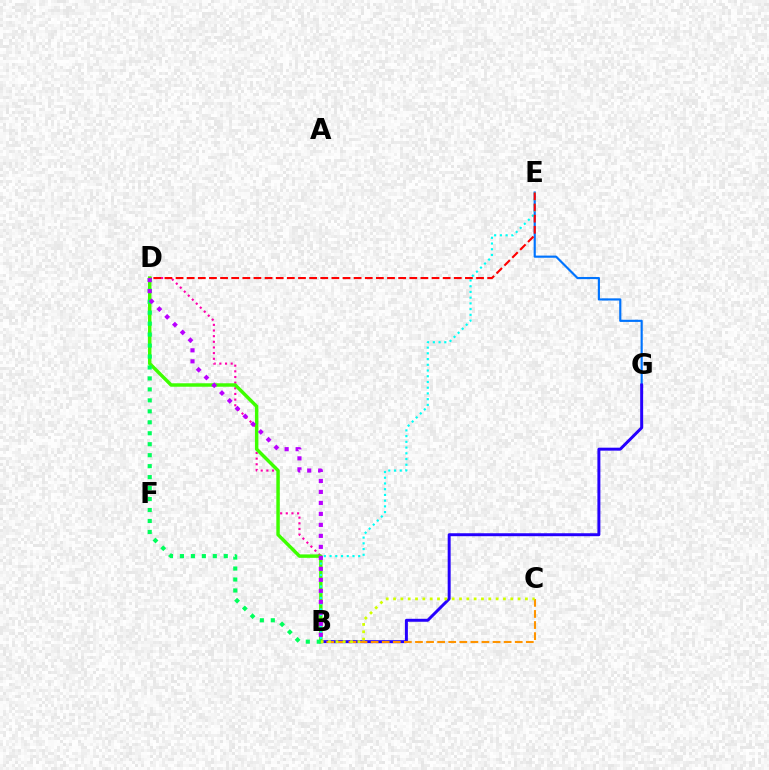{('E', 'G'): [{'color': '#0074ff', 'line_style': 'solid', 'thickness': 1.56}], ('B', 'G'): [{'color': '#2500ff', 'line_style': 'solid', 'thickness': 2.13}], ('B', 'D'): [{'color': '#ff00ac', 'line_style': 'dotted', 'thickness': 1.54}, {'color': '#3dff00', 'line_style': 'solid', 'thickness': 2.48}, {'color': '#00ff5c', 'line_style': 'dotted', 'thickness': 2.98}, {'color': '#b900ff', 'line_style': 'dotted', 'thickness': 2.99}], ('B', 'C'): [{'color': '#ff9400', 'line_style': 'dashed', 'thickness': 1.51}, {'color': '#d1ff00', 'line_style': 'dotted', 'thickness': 1.99}], ('B', 'E'): [{'color': '#00fff6', 'line_style': 'dotted', 'thickness': 1.56}], ('D', 'E'): [{'color': '#ff0000', 'line_style': 'dashed', 'thickness': 1.51}]}